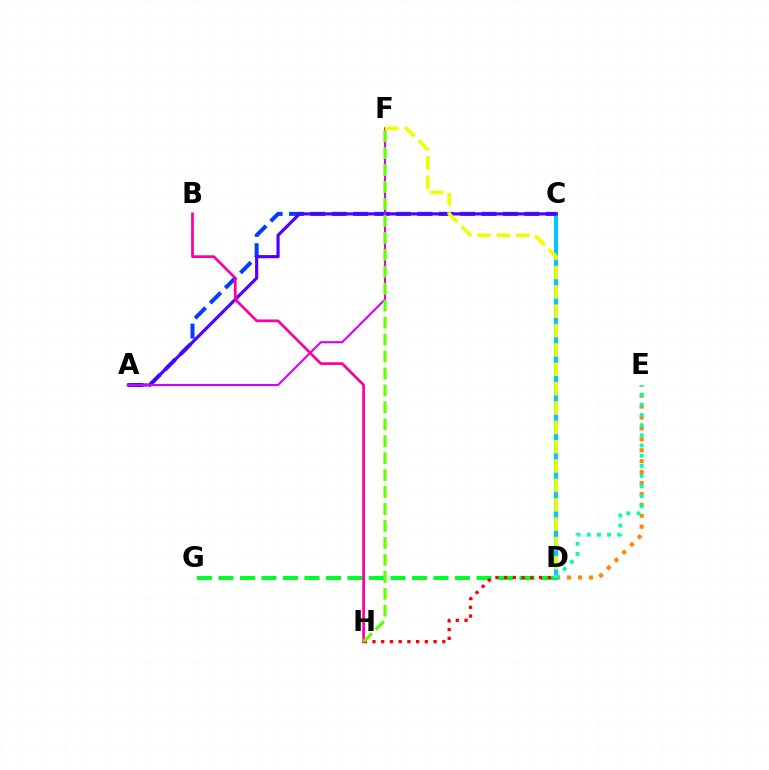{('D', 'E'): [{'color': '#ff8800', 'line_style': 'dotted', 'thickness': 2.97}, {'color': '#00ffaf', 'line_style': 'dotted', 'thickness': 2.76}], ('D', 'G'): [{'color': '#00ff27', 'line_style': 'dashed', 'thickness': 2.92}], ('C', 'D'): [{'color': '#00c7ff', 'line_style': 'solid', 'thickness': 2.91}], ('A', 'C'): [{'color': '#003fff', 'line_style': 'dashed', 'thickness': 2.91}, {'color': '#4f00ff', 'line_style': 'solid', 'thickness': 2.27}], ('A', 'F'): [{'color': '#d600ff', 'line_style': 'solid', 'thickness': 1.51}], ('D', 'F'): [{'color': '#eeff00', 'line_style': 'dashed', 'thickness': 2.63}], ('B', 'H'): [{'color': '#ff00a0', 'line_style': 'solid', 'thickness': 1.97}], ('D', 'H'): [{'color': '#ff0000', 'line_style': 'dotted', 'thickness': 2.37}], ('F', 'H'): [{'color': '#66ff00', 'line_style': 'dashed', 'thickness': 2.3}]}